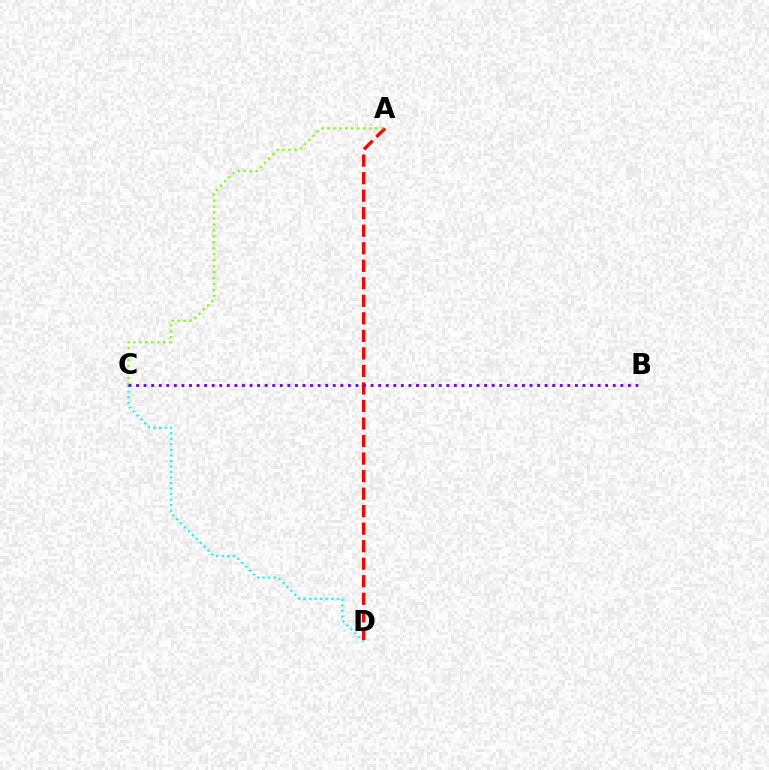{('C', 'D'): [{'color': '#00fff6', 'line_style': 'dotted', 'thickness': 1.5}], ('A', 'D'): [{'color': '#ff0000', 'line_style': 'dashed', 'thickness': 2.38}], ('A', 'C'): [{'color': '#84ff00', 'line_style': 'dotted', 'thickness': 1.62}], ('B', 'C'): [{'color': '#7200ff', 'line_style': 'dotted', 'thickness': 2.06}]}